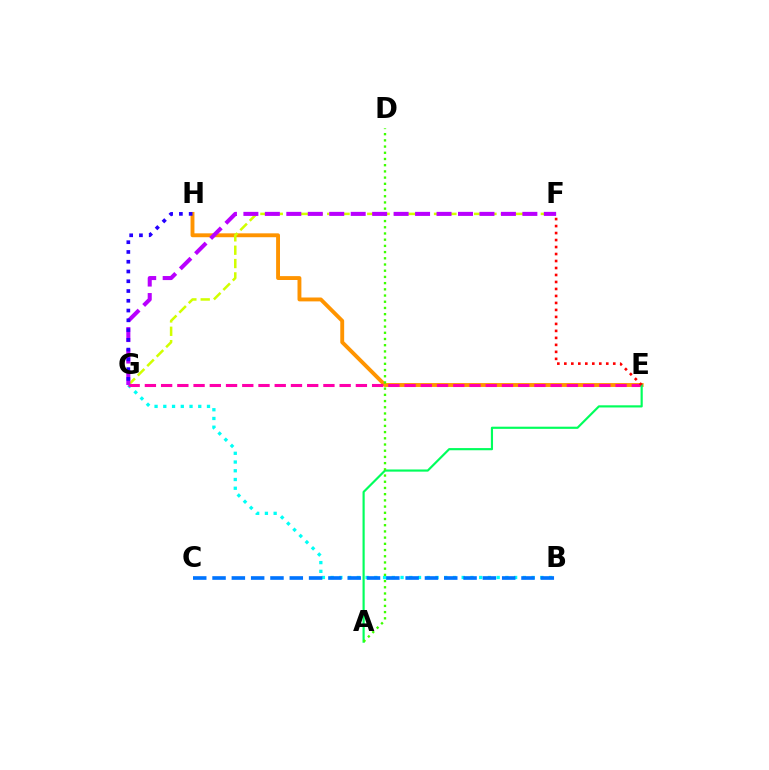{('B', 'G'): [{'color': '#00fff6', 'line_style': 'dotted', 'thickness': 2.37}], ('B', 'C'): [{'color': '#0074ff', 'line_style': 'dashed', 'thickness': 2.62}], ('E', 'H'): [{'color': '#ff9400', 'line_style': 'solid', 'thickness': 2.79}], ('F', 'G'): [{'color': '#d1ff00', 'line_style': 'dashed', 'thickness': 1.81}, {'color': '#b900ff', 'line_style': 'dashed', 'thickness': 2.92}], ('E', 'G'): [{'color': '#ff00ac', 'line_style': 'dashed', 'thickness': 2.2}], ('A', 'E'): [{'color': '#00ff5c', 'line_style': 'solid', 'thickness': 1.56}], ('A', 'D'): [{'color': '#3dff00', 'line_style': 'dotted', 'thickness': 1.69}], ('G', 'H'): [{'color': '#2500ff', 'line_style': 'dotted', 'thickness': 2.65}], ('E', 'F'): [{'color': '#ff0000', 'line_style': 'dotted', 'thickness': 1.9}]}